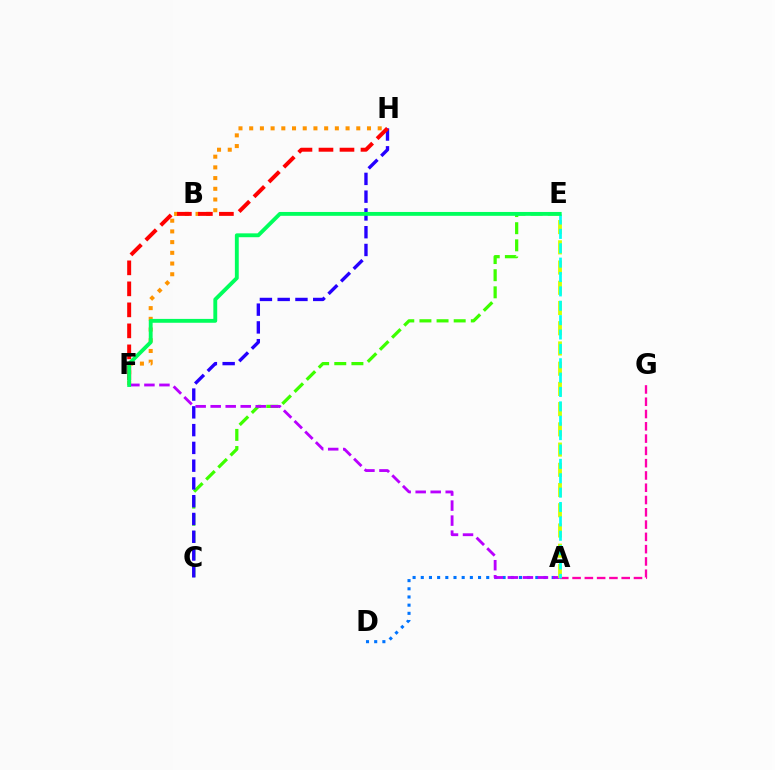{('C', 'E'): [{'color': '#3dff00', 'line_style': 'dashed', 'thickness': 2.33}], ('A', 'D'): [{'color': '#0074ff', 'line_style': 'dotted', 'thickness': 2.22}], ('F', 'H'): [{'color': '#ff9400', 'line_style': 'dotted', 'thickness': 2.91}, {'color': '#ff0000', 'line_style': 'dashed', 'thickness': 2.85}], ('A', 'F'): [{'color': '#b900ff', 'line_style': 'dashed', 'thickness': 2.04}], ('A', 'G'): [{'color': '#ff00ac', 'line_style': 'dashed', 'thickness': 1.67}], ('A', 'E'): [{'color': '#d1ff00', 'line_style': 'dashed', 'thickness': 2.75}, {'color': '#00fff6', 'line_style': 'dashed', 'thickness': 1.95}], ('C', 'H'): [{'color': '#2500ff', 'line_style': 'dashed', 'thickness': 2.41}], ('E', 'F'): [{'color': '#00ff5c', 'line_style': 'solid', 'thickness': 2.78}]}